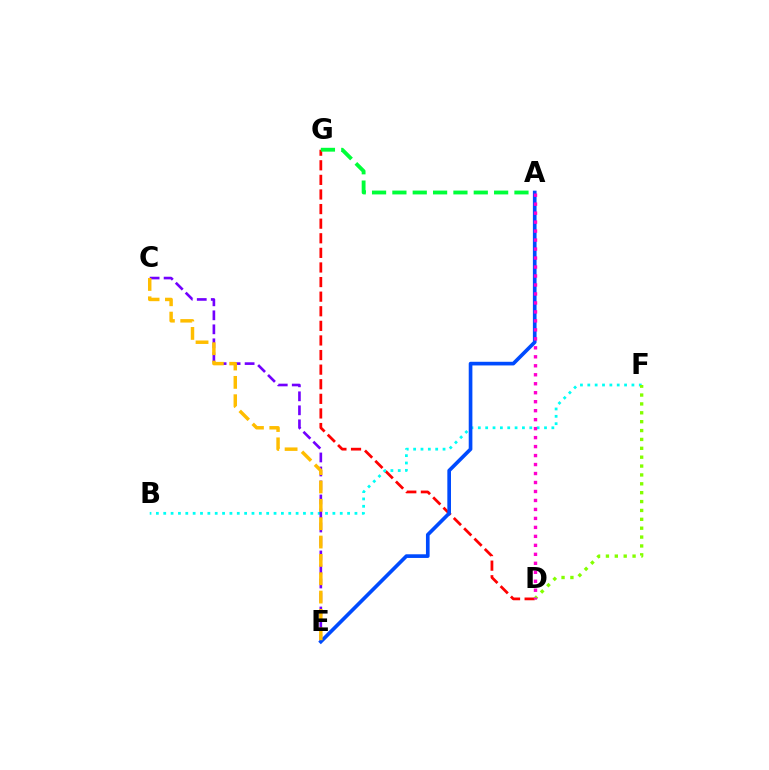{('D', 'G'): [{'color': '#ff0000', 'line_style': 'dashed', 'thickness': 1.98}], ('B', 'F'): [{'color': '#00fff6', 'line_style': 'dotted', 'thickness': 2.0}], ('C', 'E'): [{'color': '#7200ff', 'line_style': 'dashed', 'thickness': 1.9}, {'color': '#ffbd00', 'line_style': 'dashed', 'thickness': 2.49}], ('A', 'E'): [{'color': '#004bff', 'line_style': 'solid', 'thickness': 2.64}], ('D', 'F'): [{'color': '#84ff00', 'line_style': 'dotted', 'thickness': 2.41}], ('A', 'D'): [{'color': '#ff00cf', 'line_style': 'dotted', 'thickness': 2.44}], ('A', 'G'): [{'color': '#00ff39', 'line_style': 'dashed', 'thickness': 2.76}]}